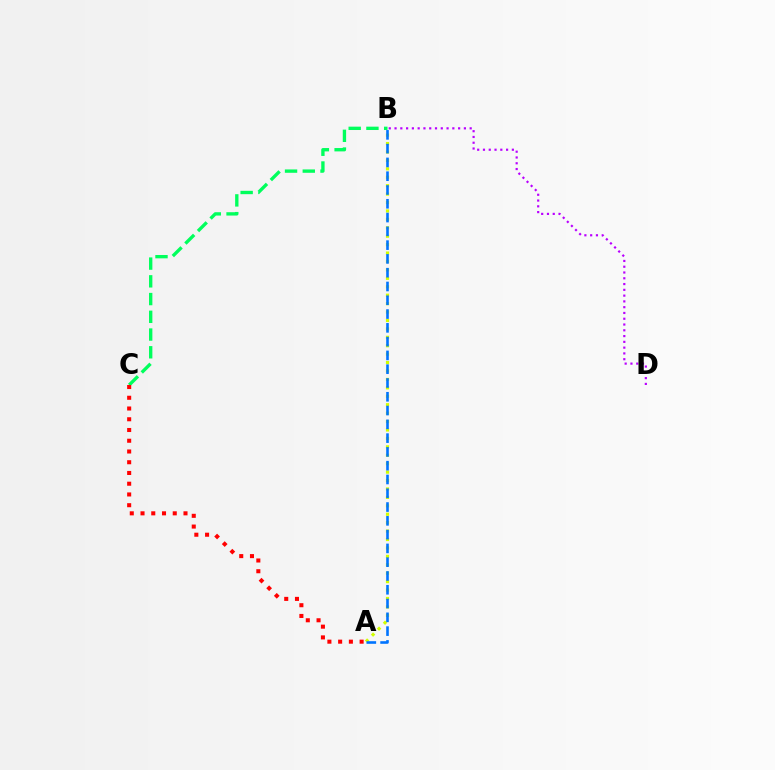{('B', 'C'): [{'color': '#00ff5c', 'line_style': 'dashed', 'thickness': 2.41}], ('A', 'B'): [{'color': '#d1ff00', 'line_style': 'dotted', 'thickness': 2.29}, {'color': '#0074ff', 'line_style': 'dashed', 'thickness': 1.87}], ('B', 'D'): [{'color': '#b900ff', 'line_style': 'dotted', 'thickness': 1.57}], ('A', 'C'): [{'color': '#ff0000', 'line_style': 'dotted', 'thickness': 2.92}]}